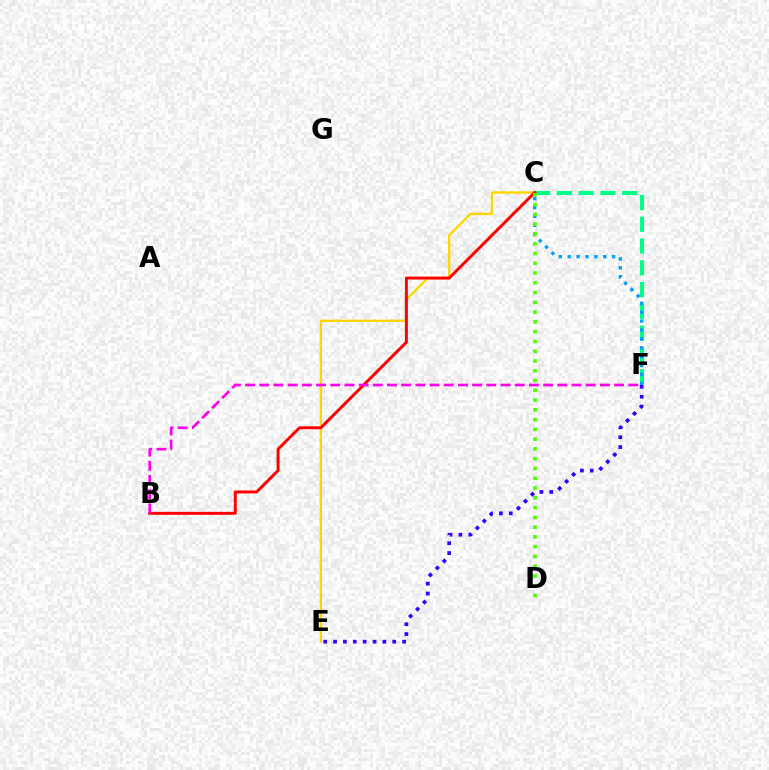{('C', 'E'): [{'color': '#ffd500', 'line_style': 'solid', 'thickness': 1.7}], ('E', 'F'): [{'color': '#3700ff', 'line_style': 'dotted', 'thickness': 2.68}], ('C', 'F'): [{'color': '#00ff86', 'line_style': 'dashed', 'thickness': 2.96}, {'color': '#009eff', 'line_style': 'dotted', 'thickness': 2.41}], ('B', 'C'): [{'color': '#ff0000', 'line_style': 'solid', 'thickness': 2.11}], ('C', 'D'): [{'color': '#4fff00', 'line_style': 'dotted', 'thickness': 2.66}], ('B', 'F'): [{'color': '#ff00ed', 'line_style': 'dashed', 'thickness': 1.93}]}